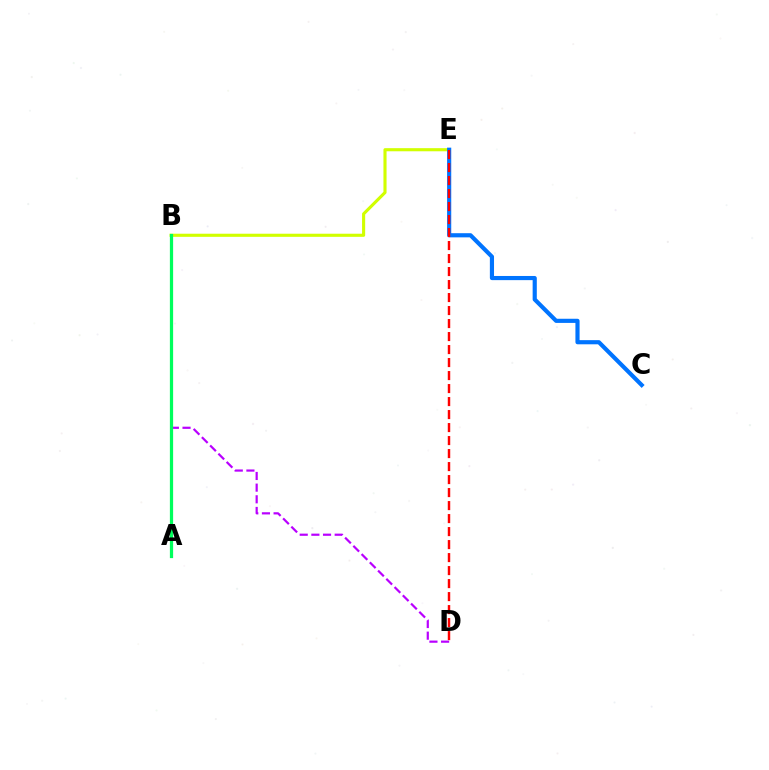{('B', 'E'): [{'color': '#d1ff00', 'line_style': 'solid', 'thickness': 2.24}], ('B', 'D'): [{'color': '#b900ff', 'line_style': 'dashed', 'thickness': 1.58}], ('C', 'E'): [{'color': '#0074ff', 'line_style': 'solid', 'thickness': 2.99}], ('D', 'E'): [{'color': '#ff0000', 'line_style': 'dashed', 'thickness': 1.77}], ('A', 'B'): [{'color': '#00ff5c', 'line_style': 'solid', 'thickness': 2.33}]}